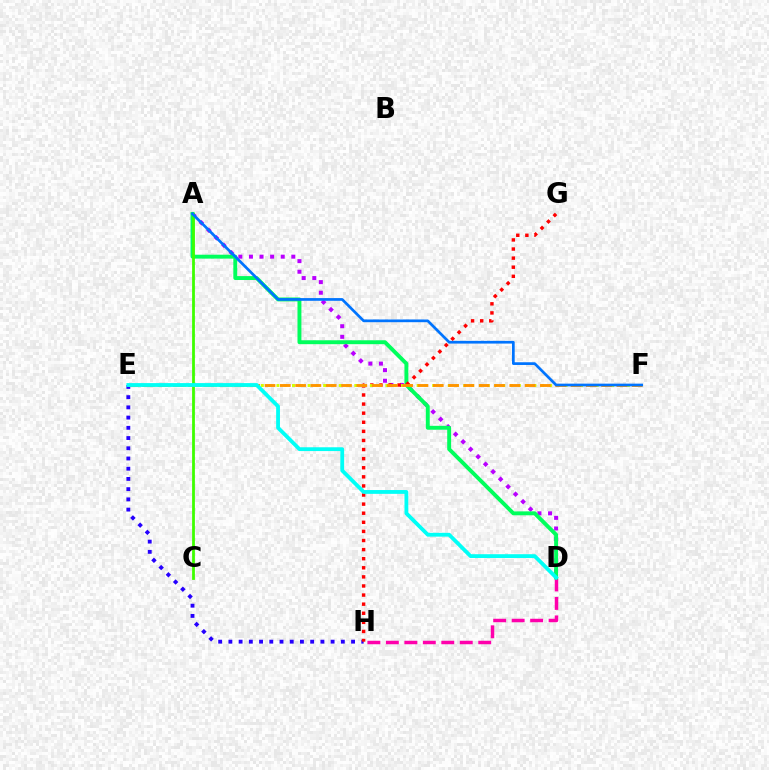{('D', 'H'): [{'color': '#ff00ac', 'line_style': 'dashed', 'thickness': 2.51}], ('A', 'D'): [{'color': '#b900ff', 'line_style': 'dotted', 'thickness': 2.88}, {'color': '#00ff5c', 'line_style': 'solid', 'thickness': 2.82}], ('E', 'H'): [{'color': '#2500ff', 'line_style': 'dotted', 'thickness': 2.78}], ('G', 'H'): [{'color': '#ff0000', 'line_style': 'dotted', 'thickness': 2.47}], ('E', 'F'): [{'color': '#d1ff00', 'line_style': 'dotted', 'thickness': 2.12}, {'color': '#ff9400', 'line_style': 'dashed', 'thickness': 2.08}], ('A', 'C'): [{'color': '#3dff00', 'line_style': 'solid', 'thickness': 2.0}], ('D', 'E'): [{'color': '#00fff6', 'line_style': 'solid', 'thickness': 2.74}], ('A', 'F'): [{'color': '#0074ff', 'line_style': 'solid', 'thickness': 1.95}]}